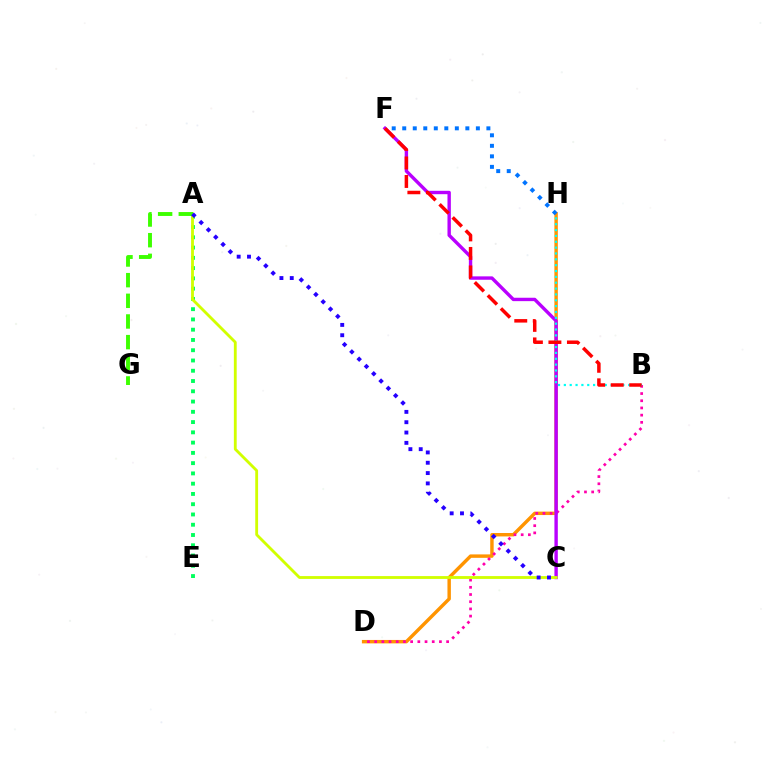{('D', 'H'): [{'color': '#ff9400', 'line_style': 'solid', 'thickness': 2.47}], ('B', 'D'): [{'color': '#ff00ac', 'line_style': 'dotted', 'thickness': 1.96}], ('A', 'E'): [{'color': '#00ff5c', 'line_style': 'dotted', 'thickness': 2.79}], ('C', 'F'): [{'color': '#b900ff', 'line_style': 'solid', 'thickness': 2.44}], ('A', 'C'): [{'color': '#d1ff00', 'line_style': 'solid', 'thickness': 2.04}, {'color': '#2500ff', 'line_style': 'dotted', 'thickness': 2.8}], ('B', 'H'): [{'color': '#00fff6', 'line_style': 'dotted', 'thickness': 1.59}], ('A', 'G'): [{'color': '#3dff00', 'line_style': 'dashed', 'thickness': 2.81}], ('F', 'H'): [{'color': '#0074ff', 'line_style': 'dotted', 'thickness': 2.86}], ('B', 'F'): [{'color': '#ff0000', 'line_style': 'dashed', 'thickness': 2.51}]}